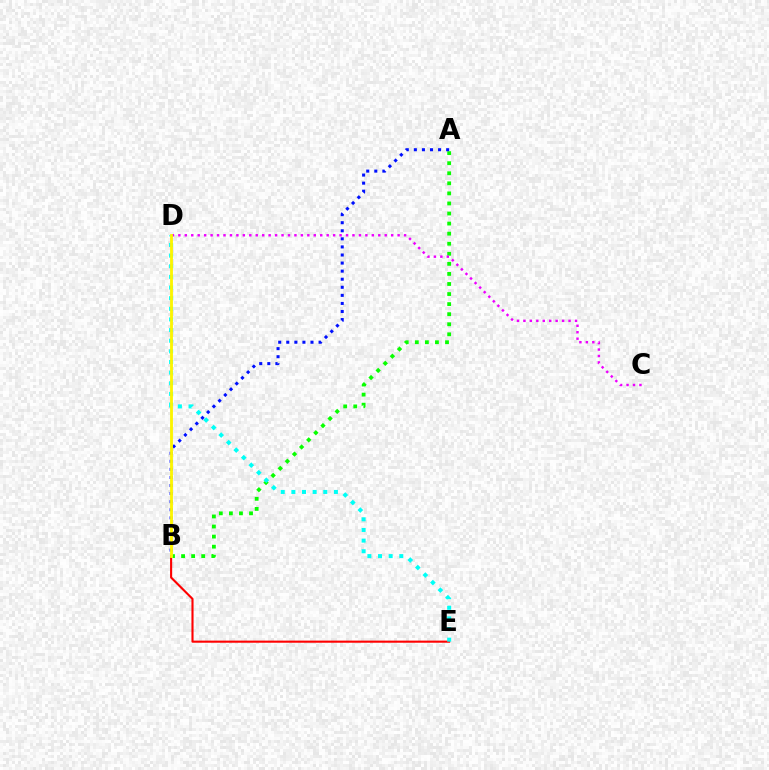{('B', 'E'): [{'color': '#ff0000', 'line_style': 'solid', 'thickness': 1.52}], ('A', 'B'): [{'color': '#08ff00', 'line_style': 'dotted', 'thickness': 2.73}, {'color': '#0010ff', 'line_style': 'dotted', 'thickness': 2.19}], ('D', 'E'): [{'color': '#00fff6', 'line_style': 'dotted', 'thickness': 2.89}], ('C', 'D'): [{'color': '#ee00ff', 'line_style': 'dotted', 'thickness': 1.75}], ('B', 'D'): [{'color': '#fcf500', 'line_style': 'solid', 'thickness': 2.04}]}